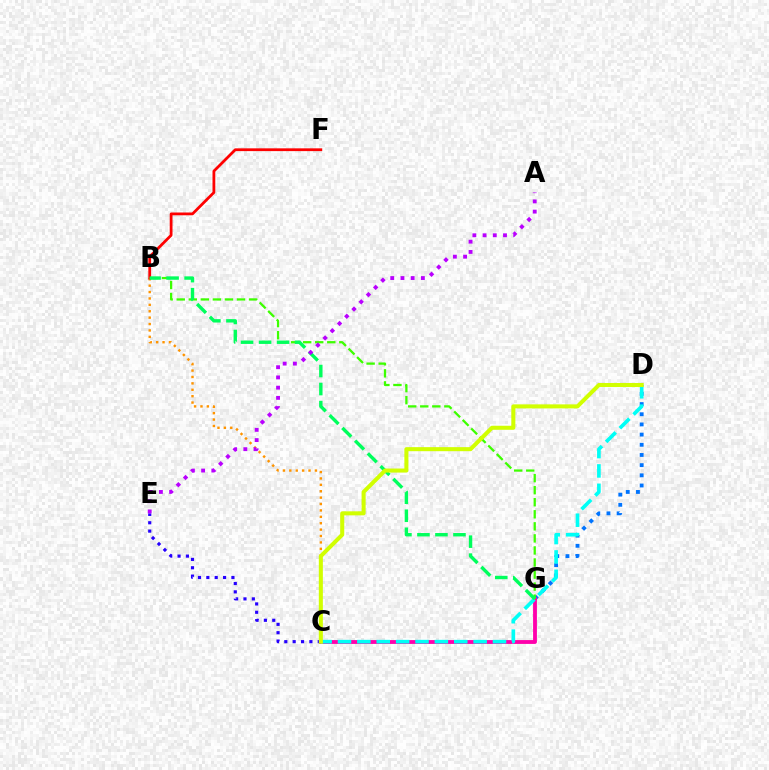{('B', 'C'): [{'color': '#ff9400', 'line_style': 'dotted', 'thickness': 1.74}], ('D', 'G'): [{'color': '#0074ff', 'line_style': 'dotted', 'thickness': 2.77}], ('B', 'F'): [{'color': '#ff0000', 'line_style': 'solid', 'thickness': 2.0}], ('C', 'G'): [{'color': '#ff00ac', 'line_style': 'solid', 'thickness': 2.76}], ('C', 'D'): [{'color': '#00fff6', 'line_style': 'dashed', 'thickness': 2.63}, {'color': '#d1ff00', 'line_style': 'solid', 'thickness': 2.91}], ('B', 'G'): [{'color': '#3dff00', 'line_style': 'dashed', 'thickness': 1.64}, {'color': '#00ff5c', 'line_style': 'dashed', 'thickness': 2.45}], ('C', 'E'): [{'color': '#2500ff', 'line_style': 'dotted', 'thickness': 2.27}], ('A', 'E'): [{'color': '#b900ff', 'line_style': 'dotted', 'thickness': 2.78}]}